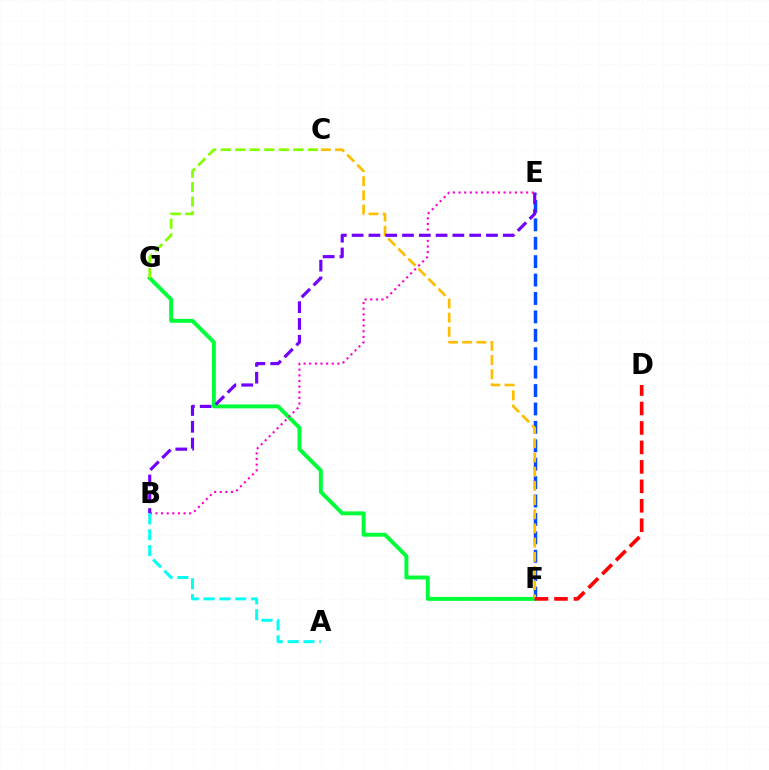{('F', 'G'): [{'color': '#00ff39', 'line_style': 'solid', 'thickness': 2.83}], ('B', 'E'): [{'color': '#ff00cf', 'line_style': 'dotted', 'thickness': 1.53}, {'color': '#7200ff', 'line_style': 'dashed', 'thickness': 2.28}], ('E', 'F'): [{'color': '#004bff', 'line_style': 'dashed', 'thickness': 2.5}], ('C', 'F'): [{'color': '#ffbd00', 'line_style': 'dashed', 'thickness': 1.93}], ('D', 'F'): [{'color': '#ff0000', 'line_style': 'dashed', 'thickness': 2.64}], ('A', 'B'): [{'color': '#00fff6', 'line_style': 'dashed', 'thickness': 2.15}], ('C', 'G'): [{'color': '#84ff00', 'line_style': 'dashed', 'thickness': 1.97}]}